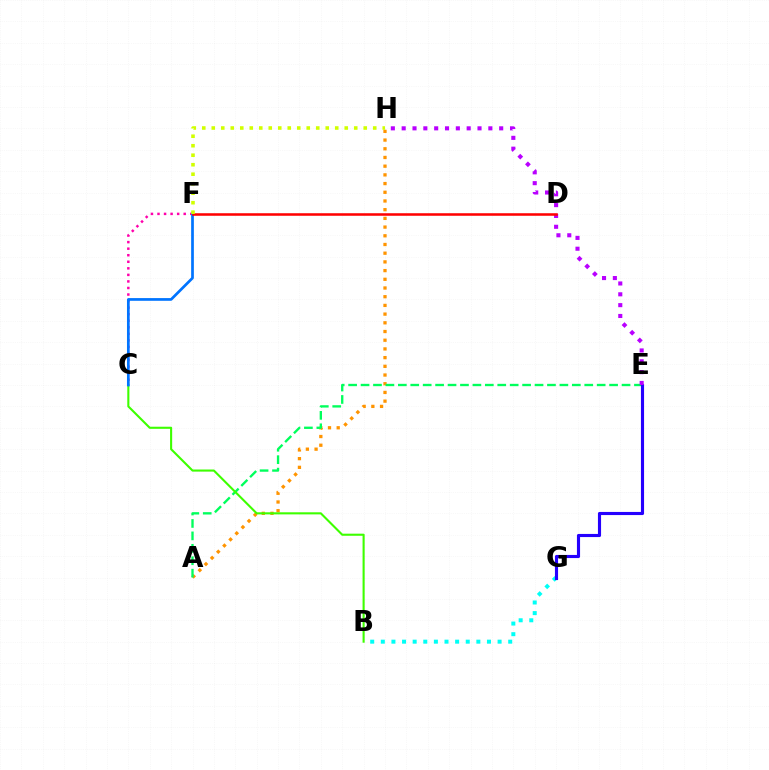{('B', 'G'): [{'color': '#00fff6', 'line_style': 'dotted', 'thickness': 2.88}], ('C', 'F'): [{'color': '#ff00ac', 'line_style': 'dotted', 'thickness': 1.78}, {'color': '#0074ff', 'line_style': 'solid', 'thickness': 1.95}], ('A', 'H'): [{'color': '#ff9400', 'line_style': 'dotted', 'thickness': 2.36}], ('A', 'E'): [{'color': '#00ff5c', 'line_style': 'dashed', 'thickness': 1.69}], ('E', 'G'): [{'color': '#2500ff', 'line_style': 'solid', 'thickness': 2.25}], ('B', 'C'): [{'color': '#3dff00', 'line_style': 'solid', 'thickness': 1.51}], ('E', 'H'): [{'color': '#b900ff', 'line_style': 'dotted', 'thickness': 2.94}], ('D', 'F'): [{'color': '#ff0000', 'line_style': 'solid', 'thickness': 1.83}], ('F', 'H'): [{'color': '#d1ff00', 'line_style': 'dotted', 'thickness': 2.58}]}